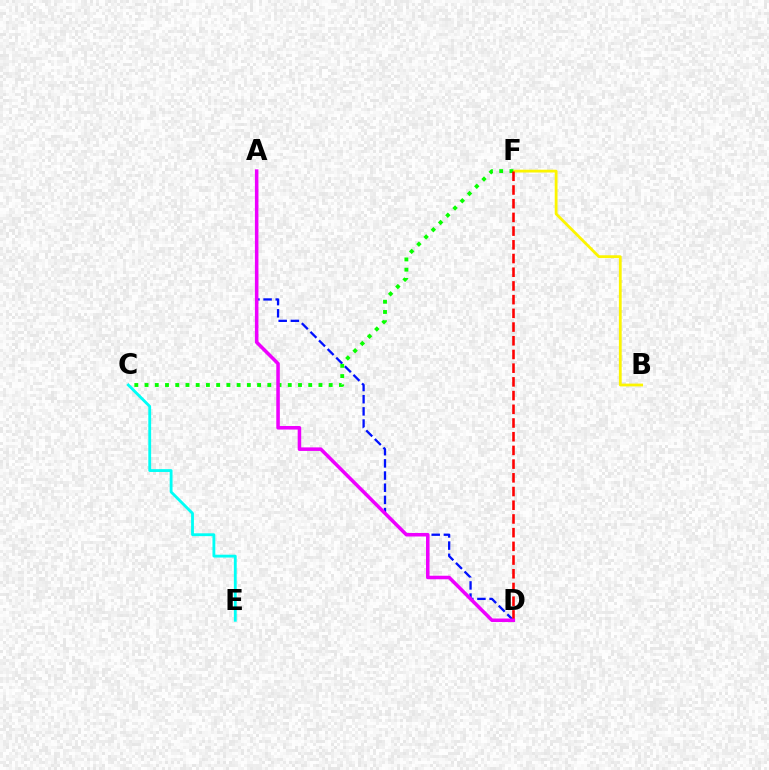{('C', 'E'): [{'color': '#00fff6', 'line_style': 'solid', 'thickness': 2.04}], ('A', 'D'): [{'color': '#0010ff', 'line_style': 'dashed', 'thickness': 1.65}, {'color': '#ee00ff', 'line_style': 'solid', 'thickness': 2.54}], ('B', 'F'): [{'color': '#fcf500', 'line_style': 'solid', 'thickness': 2.02}], ('C', 'F'): [{'color': '#08ff00', 'line_style': 'dotted', 'thickness': 2.78}], ('D', 'F'): [{'color': '#ff0000', 'line_style': 'dashed', 'thickness': 1.86}]}